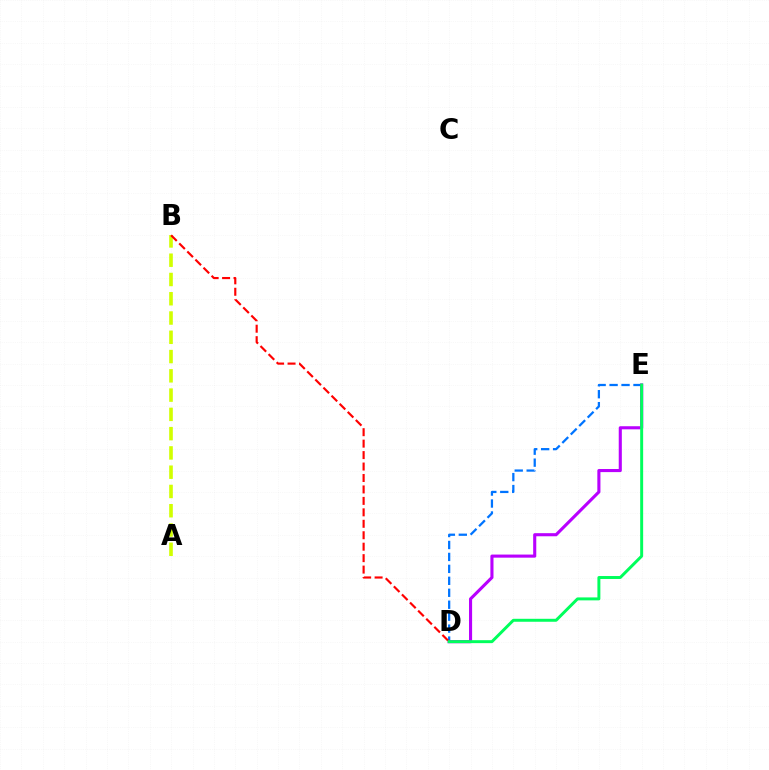{('D', 'E'): [{'color': '#0074ff', 'line_style': 'dashed', 'thickness': 1.62}, {'color': '#b900ff', 'line_style': 'solid', 'thickness': 2.23}, {'color': '#00ff5c', 'line_style': 'solid', 'thickness': 2.13}], ('A', 'B'): [{'color': '#d1ff00', 'line_style': 'dashed', 'thickness': 2.62}], ('B', 'D'): [{'color': '#ff0000', 'line_style': 'dashed', 'thickness': 1.56}]}